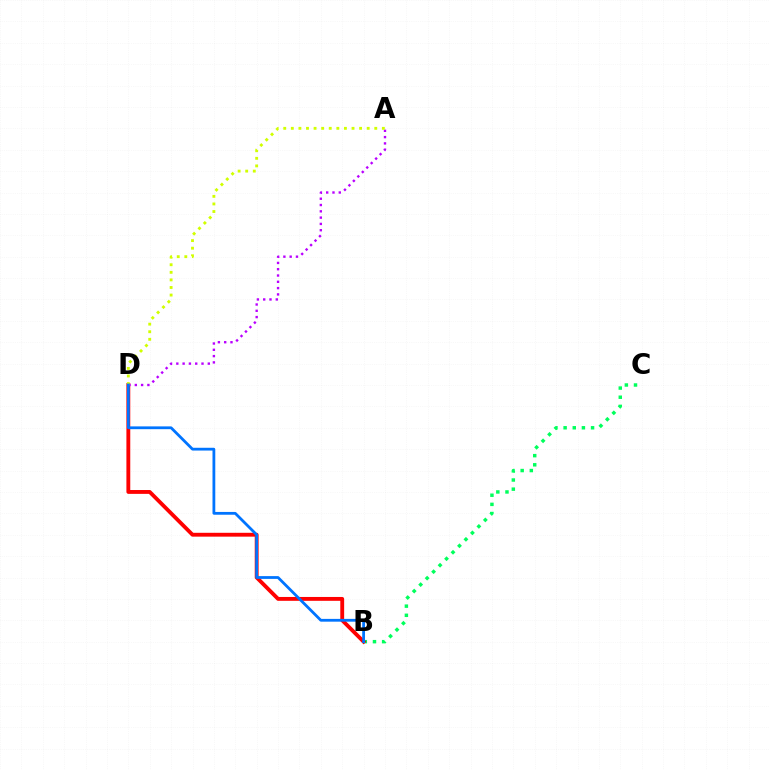{('B', 'C'): [{'color': '#00ff5c', 'line_style': 'dotted', 'thickness': 2.49}], ('B', 'D'): [{'color': '#ff0000', 'line_style': 'solid', 'thickness': 2.77}, {'color': '#0074ff', 'line_style': 'solid', 'thickness': 2.01}], ('A', 'D'): [{'color': '#b900ff', 'line_style': 'dotted', 'thickness': 1.71}, {'color': '#d1ff00', 'line_style': 'dotted', 'thickness': 2.06}]}